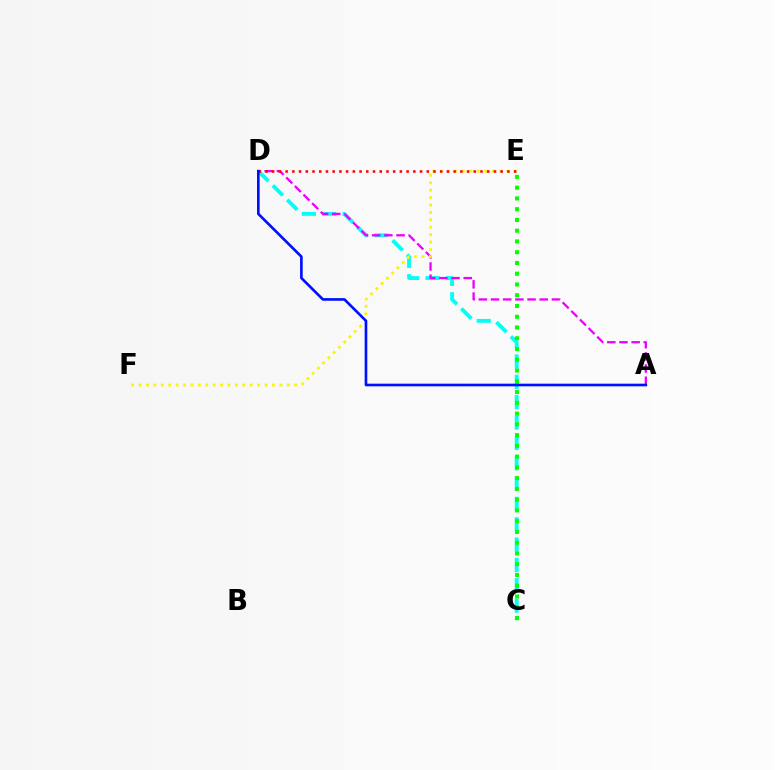{('C', 'D'): [{'color': '#00fff6', 'line_style': 'dashed', 'thickness': 2.76}], ('C', 'E'): [{'color': '#08ff00', 'line_style': 'dotted', 'thickness': 2.92}], ('A', 'D'): [{'color': '#ee00ff', 'line_style': 'dashed', 'thickness': 1.65}, {'color': '#0010ff', 'line_style': 'solid', 'thickness': 1.91}], ('E', 'F'): [{'color': '#fcf500', 'line_style': 'dotted', 'thickness': 2.01}], ('D', 'E'): [{'color': '#ff0000', 'line_style': 'dotted', 'thickness': 1.83}]}